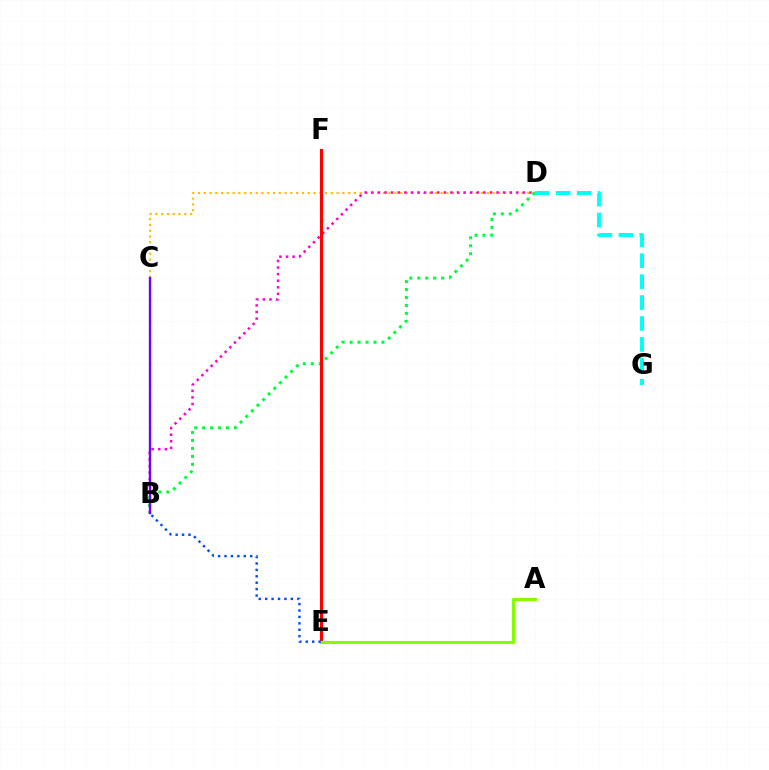{('C', 'D'): [{'color': '#ffbd00', 'line_style': 'dotted', 'thickness': 1.57}], ('B', 'D'): [{'color': '#ff00cf', 'line_style': 'dotted', 'thickness': 1.79}, {'color': '#00ff39', 'line_style': 'dotted', 'thickness': 2.16}], ('E', 'F'): [{'color': '#ff0000', 'line_style': 'solid', 'thickness': 2.22}], ('B', 'C'): [{'color': '#7200ff', 'line_style': 'solid', 'thickness': 1.71}], ('A', 'E'): [{'color': '#84ff00', 'line_style': 'solid', 'thickness': 2.27}], ('D', 'G'): [{'color': '#00fff6', 'line_style': 'dashed', 'thickness': 2.84}], ('B', 'E'): [{'color': '#004bff', 'line_style': 'dotted', 'thickness': 1.74}]}